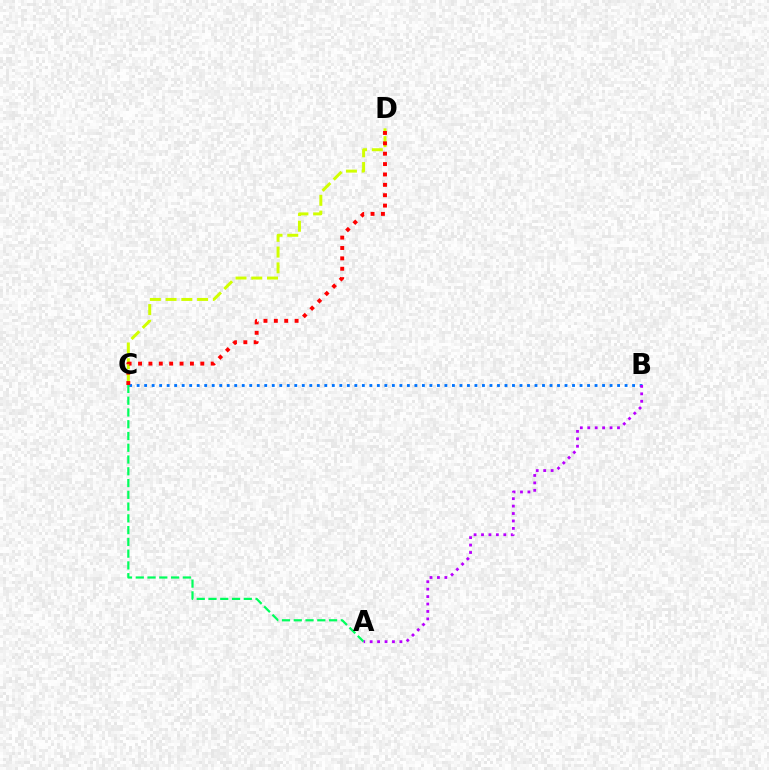{('B', 'C'): [{'color': '#0074ff', 'line_style': 'dotted', 'thickness': 2.04}], ('A', 'C'): [{'color': '#00ff5c', 'line_style': 'dashed', 'thickness': 1.6}], ('C', 'D'): [{'color': '#d1ff00', 'line_style': 'dashed', 'thickness': 2.14}, {'color': '#ff0000', 'line_style': 'dotted', 'thickness': 2.82}], ('A', 'B'): [{'color': '#b900ff', 'line_style': 'dotted', 'thickness': 2.02}]}